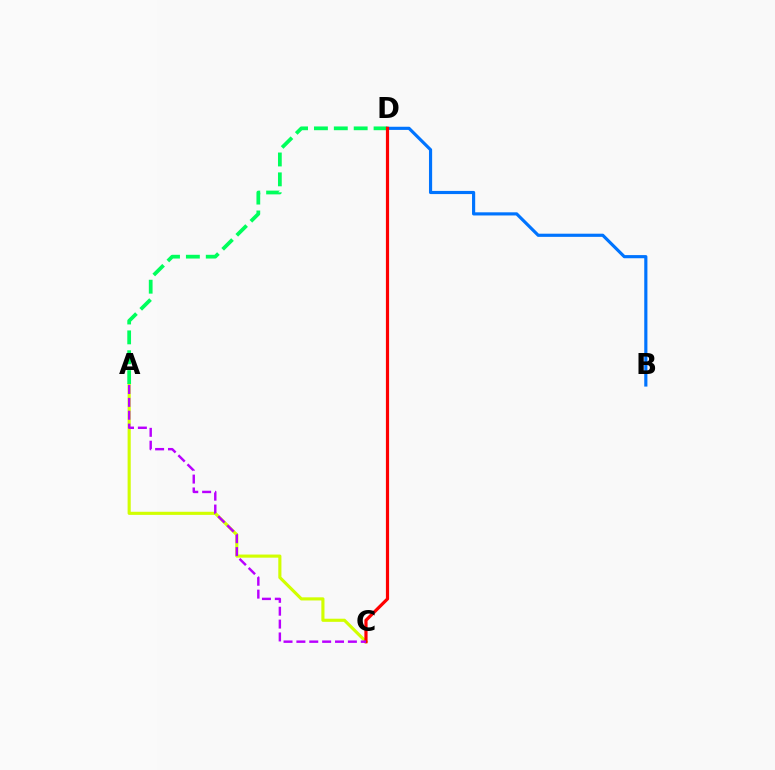{('A', 'C'): [{'color': '#d1ff00', 'line_style': 'solid', 'thickness': 2.25}, {'color': '#b900ff', 'line_style': 'dashed', 'thickness': 1.75}], ('B', 'D'): [{'color': '#0074ff', 'line_style': 'solid', 'thickness': 2.27}], ('A', 'D'): [{'color': '#00ff5c', 'line_style': 'dashed', 'thickness': 2.7}], ('C', 'D'): [{'color': '#ff0000', 'line_style': 'solid', 'thickness': 2.3}]}